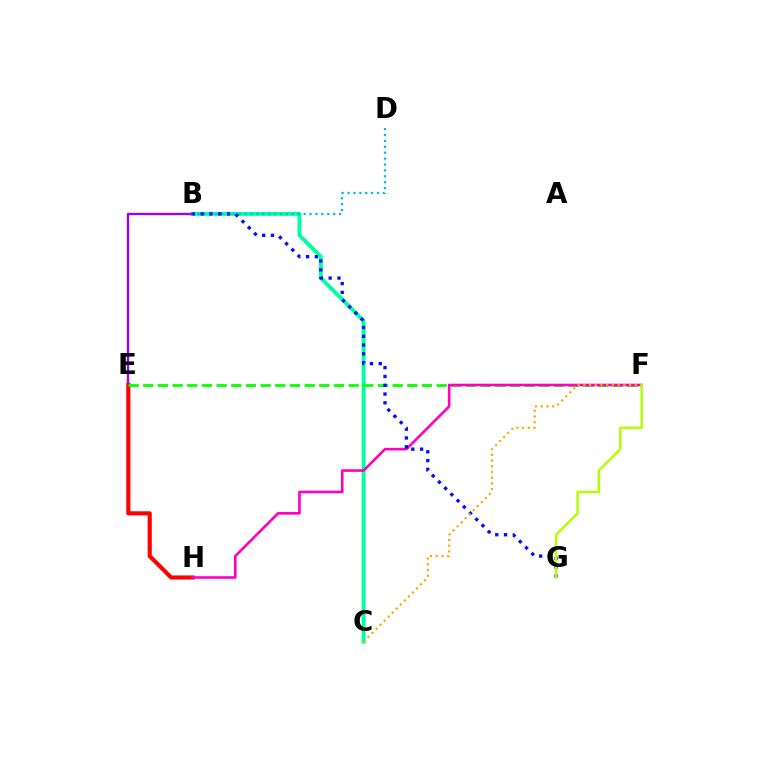{('B', 'C'): [{'color': '#00ff9d', 'line_style': 'solid', 'thickness': 2.8}], ('B', 'E'): [{'color': '#9b00ff', 'line_style': 'solid', 'thickness': 1.7}], ('B', 'D'): [{'color': '#00b5ff', 'line_style': 'dotted', 'thickness': 1.6}], ('E', 'H'): [{'color': '#ff0000', 'line_style': 'solid', 'thickness': 2.96}], ('E', 'F'): [{'color': '#08ff00', 'line_style': 'dashed', 'thickness': 1.99}], ('F', 'H'): [{'color': '#ff00bd', 'line_style': 'solid', 'thickness': 1.88}], ('B', 'G'): [{'color': '#0010ff', 'line_style': 'dotted', 'thickness': 2.39}], ('C', 'F'): [{'color': '#ffa500', 'line_style': 'dotted', 'thickness': 1.55}], ('F', 'G'): [{'color': '#b3ff00', 'line_style': 'solid', 'thickness': 1.76}]}